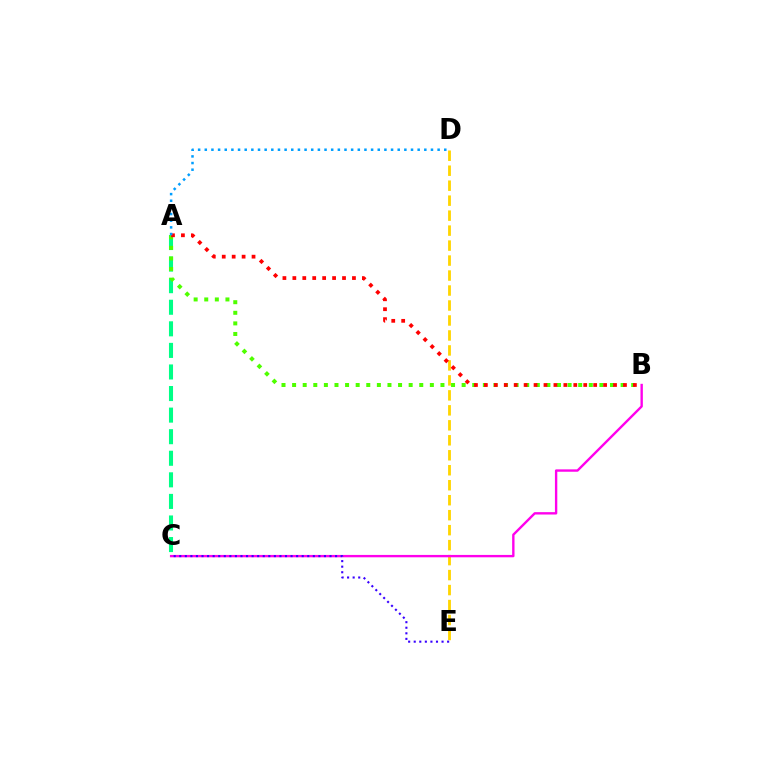{('D', 'E'): [{'color': '#ffd500', 'line_style': 'dashed', 'thickness': 2.03}], ('B', 'C'): [{'color': '#ff00ed', 'line_style': 'solid', 'thickness': 1.71}], ('A', 'C'): [{'color': '#00ff86', 'line_style': 'dashed', 'thickness': 2.93}], ('A', 'B'): [{'color': '#4fff00', 'line_style': 'dotted', 'thickness': 2.88}, {'color': '#ff0000', 'line_style': 'dotted', 'thickness': 2.7}], ('C', 'E'): [{'color': '#3700ff', 'line_style': 'dotted', 'thickness': 1.51}], ('A', 'D'): [{'color': '#009eff', 'line_style': 'dotted', 'thickness': 1.81}]}